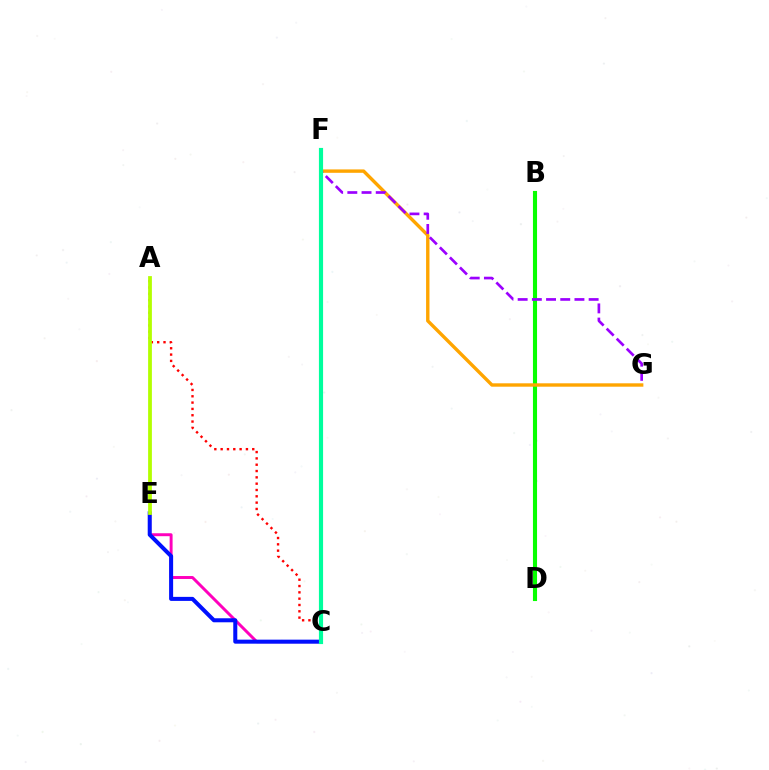{('B', 'D'): [{'color': '#00b5ff', 'line_style': 'solid', 'thickness': 2.72}, {'color': '#08ff00', 'line_style': 'solid', 'thickness': 2.95}], ('F', 'G'): [{'color': '#ffa500', 'line_style': 'solid', 'thickness': 2.44}, {'color': '#9b00ff', 'line_style': 'dashed', 'thickness': 1.93}], ('A', 'C'): [{'color': '#ff0000', 'line_style': 'dotted', 'thickness': 1.72}], ('C', 'E'): [{'color': '#ff00bd', 'line_style': 'solid', 'thickness': 2.12}, {'color': '#0010ff', 'line_style': 'solid', 'thickness': 2.9}], ('C', 'F'): [{'color': '#00ff9d', 'line_style': 'solid', 'thickness': 3.0}], ('A', 'E'): [{'color': '#b3ff00', 'line_style': 'solid', 'thickness': 2.72}]}